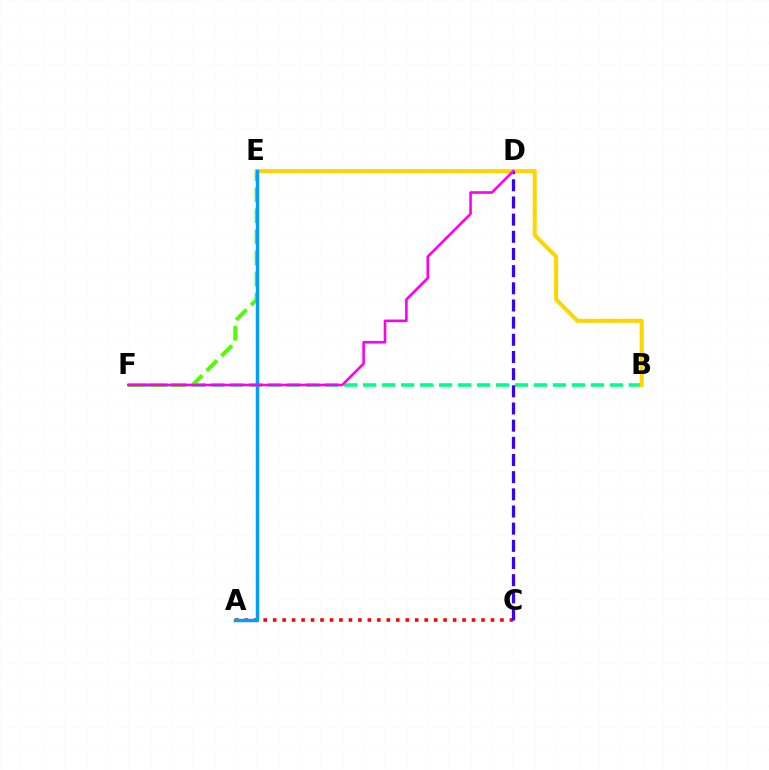{('A', 'C'): [{'color': '#ff0000', 'line_style': 'dotted', 'thickness': 2.57}], ('B', 'F'): [{'color': '#00ff86', 'line_style': 'dashed', 'thickness': 2.58}], ('E', 'F'): [{'color': '#4fff00', 'line_style': 'dashed', 'thickness': 2.86}], ('B', 'E'): [{'color': '#ffd500', 'line_style': 'solid', 'thickness': 2.9}], ('A', 'E'): [{'color': '#009eff', 'line_style': 'solid', 'thickness': 2.48}], ('C', 'D'): [{'color': '#3700ff', 'line_style': 'dashed', 'thickness': 2.33}], ('D', 'F'): [{'color': '#ff00ed', 'line_style': 'solid', 'thickness': 1.88}]}